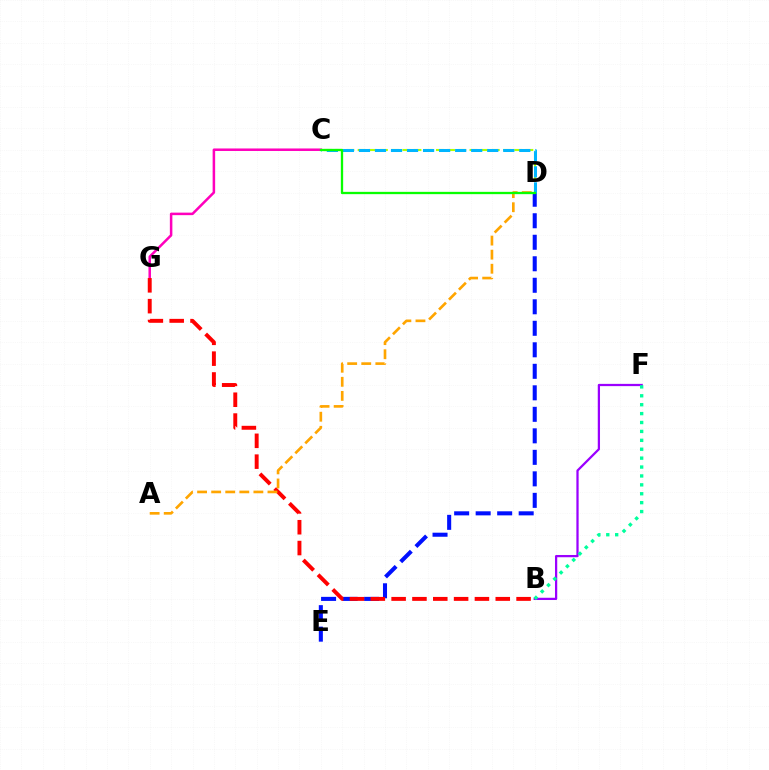{('B', 'F'): [{'color': '#9b00ff', 'line_style': 'solid', 'thickness': 1.62}, {'color': '#00ff9d', 'line_style': 'dotted', 'thickness': 2.42}], ('C', 'D'): [{'color': '#b3ff00', 'line_style': 'dashed', 'thickness': 1.52}, {'color': '#00b5ff', 'line_style': 'dashed', 'thickness': 2.18}, {'color': '#08ff00', 'line_style': 'solid', 'thickness': 1.66}], ('D', 'E'): [{'color': '#0010ff', 'line_style': 'dashed', 'thickness': 2.92}], ('C', 'G'): [{'color': '#ff00bd', 'line_style': 'solid', 'thickness': 1.81}], ('B', 'G'): [{'color': '#ff0000', 'line_style': 'dashed', 'thickness': 2.83}], ('A', 'D'): [{'color': '#ffa500', 'line_style': 'dashed', 'thickness': 1.91}]}